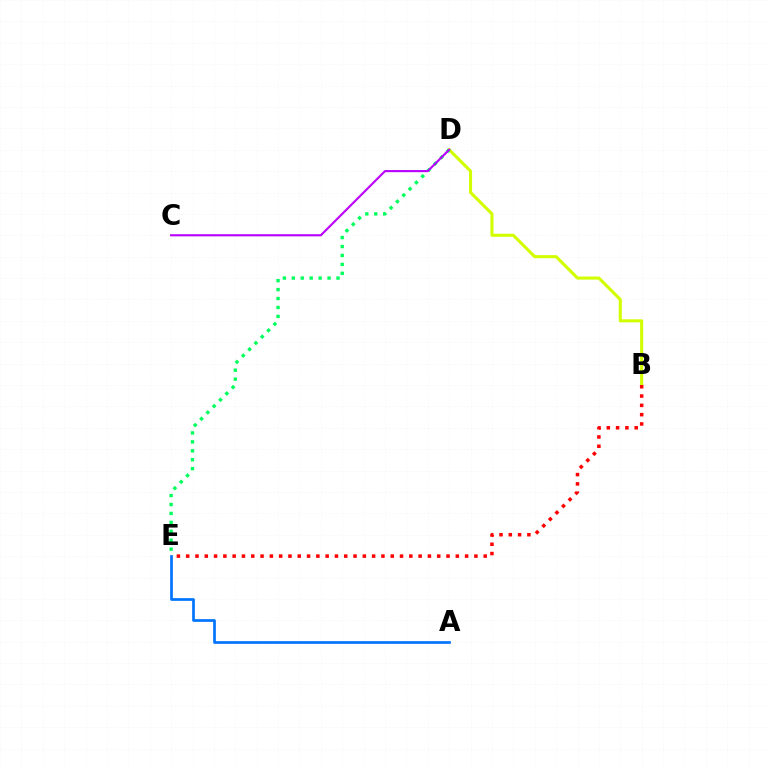{('B', 'D'): [{'color': '#d1ff00', 'line_style': 'solid', 'thickness': 2.21}], ('A', 'E'): [{'color': '#0074ff', 'line_style': 'solid', 'thickness': 1.95}], ('D', 'E'): [{'color': '#00ff5c', 'line_style': 'dotted', 'thickness': 2.43}], ('C', 'D'): [{'color': '#b900ff', 'line_style': 'solid', 'thickness': 1.53}], ('B', 'E'): [{'color': '#ff0000', 'line_style': 'dotted', 'thickness': 2.53}]}